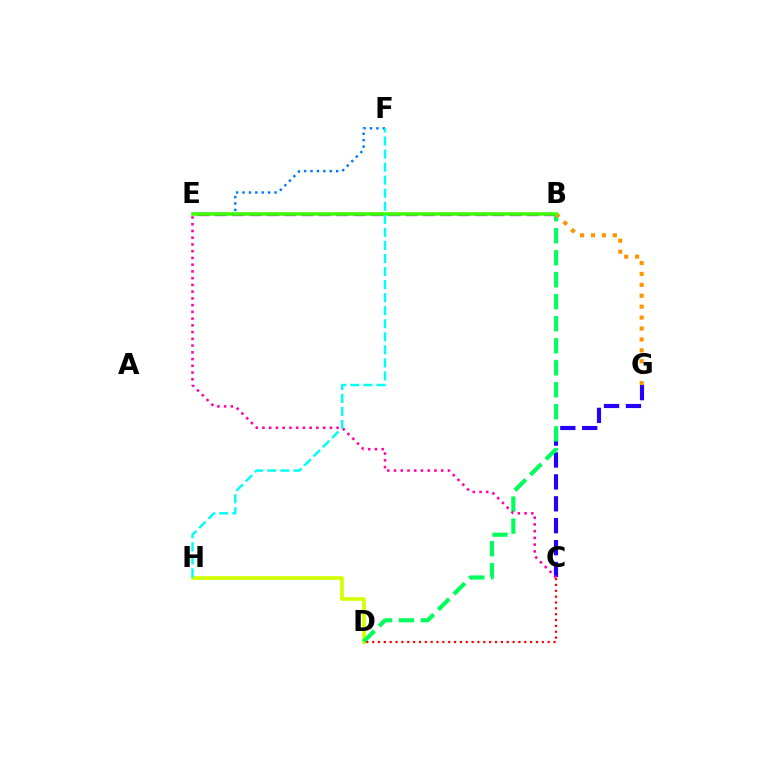{('C', 'G'): [{'color': '#2500ff', 'line_style': 'dashed', 'thickness': 2.98}], ('D', 'H'): [{'color': '#d1ff00', 'line_style': 'solid', 'thickness': 2.65}], ('B', 'D'): [{'color': '#00ff5c', 'line_style': 'dashed', 'thickness': 2.99}], ('E', 'F'): [{'color': '#0074ff', 'line_style': 'dotted', 'thickness': 1.74}], ('C', 'D'): [{'color': '#ff0000', 'line_style': 'dotted', 'thickness': 1.59}], ('B', 'E'): [{'color': '#b900ff', 'line_style': 'dashed', 'thickness': 2.36}, {'color': '#3dff00', 'line_style': 'solid', 'thickness': 2.56}], ('B', 'G'): [{'color': '#ff9400', 'line_style': 'dotted', 'thickness': 2.97}], ('C', 'E'): [{'color': '#ff00ac', 'line_style': 'dotted', 'thickness': 1.83}], ('F', 'H'): [{'color': '#00fff6', 'line_style': 'dashed', 'thickness': 1.77}]}